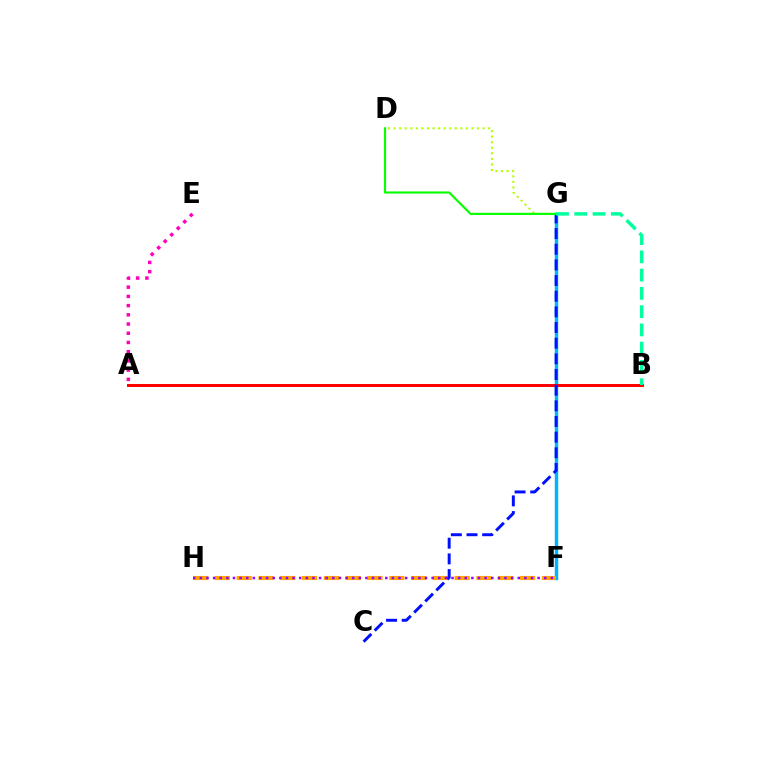{('F', 'G'): [{'color': '#00b5ff', 'line_style': 'solid', 'thickness': 2.47}], ('A', 'E'): [{'color': '#ff00bd', 'line_style': 'dotted', 'thickness': 2.51}], ('F', 'H'): [{'color': '#ffa500', 'line_style': 'dashed', 'thickness': 2.96}, {'color': '#9b00ff', 'line_style': 'dotted', 'thickness': 1.8}], ('A', 'B'): [{'color': '#ff0000', 'line_style': 'solid', 'thickness': 2.14}], ('C', 'G'): [{'color': '#0010ff', 'line_style': 'dashed', 'thickness': 2.13}], ('D', 'G'): [{'color': '#b3ff00', 'line_style': 'dotted', 'thickness': 1.51}, {'color': '#08ff00', 'line_style': 'solid', 'thickness': 1.54}], ('B', 'G'): [{'color': '#00ff9d', 'line_style': 'dashed', 'thickness': 2.48}]}